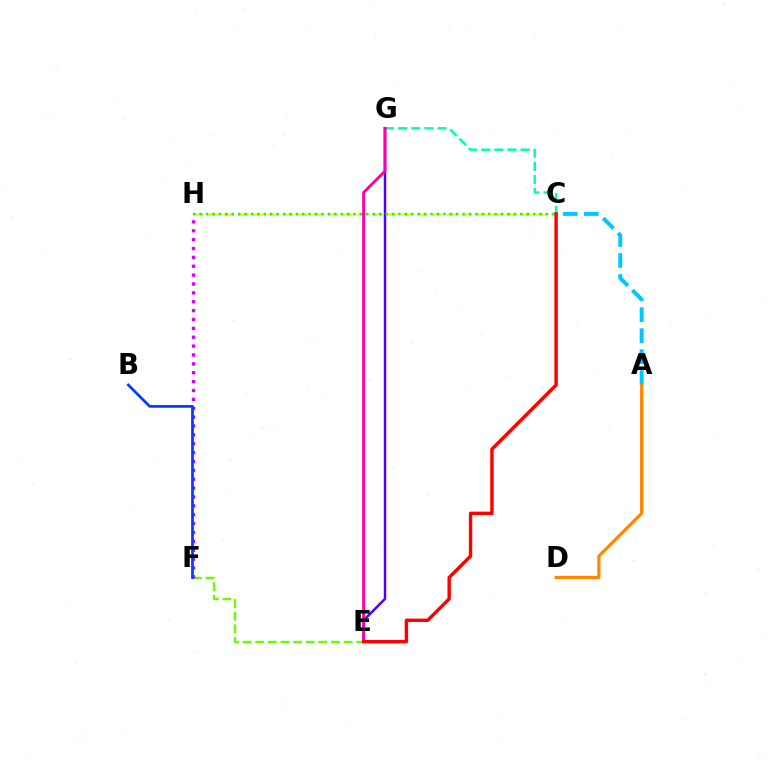{('A', 'C'): [{'color': '#00c7ff', 'line_style': 'dashed', 'thickness': 2.85}], ('C', 'H'): [{'color': '#eeff00', 'line_style': 'dashed', 'thickness': 2.02}, {'color': '#00ff27', 'line_style': 'dotted', 'thickness': 1.74}], ('A', 'D'): [{'color': '#ff8800', 'line_style': 'solid', 'thickness': 2.31}], ('C', 'G'): [{'color': '#00ffaf', 'line_style': 'dashed', 'thickness': 1.78}], ('E', 'F'): [{'color': '#66ff00', 'line_style': 'dashed', 'thickness': 1.72}], ('E', 'G'): [{'color': '#4f00ff', 'line_style': 'solid', 'thickness': 1.79}, {'color': '#ff00a0', 'line_style': 'solid', 'thickness': 2.09}], ('F', 'H'): [{'color': '#d600ff', 'line_style': 'dotted', 'thickness': 2.41}], ('B', 'F'): [{'color': '#003fff', 'line_style': 'solid', 'thickness': 1.98}], ('C', 'E'): [{'color': '#ff0000', 'line_style': 'solid', 'thickness': 2.45}]}